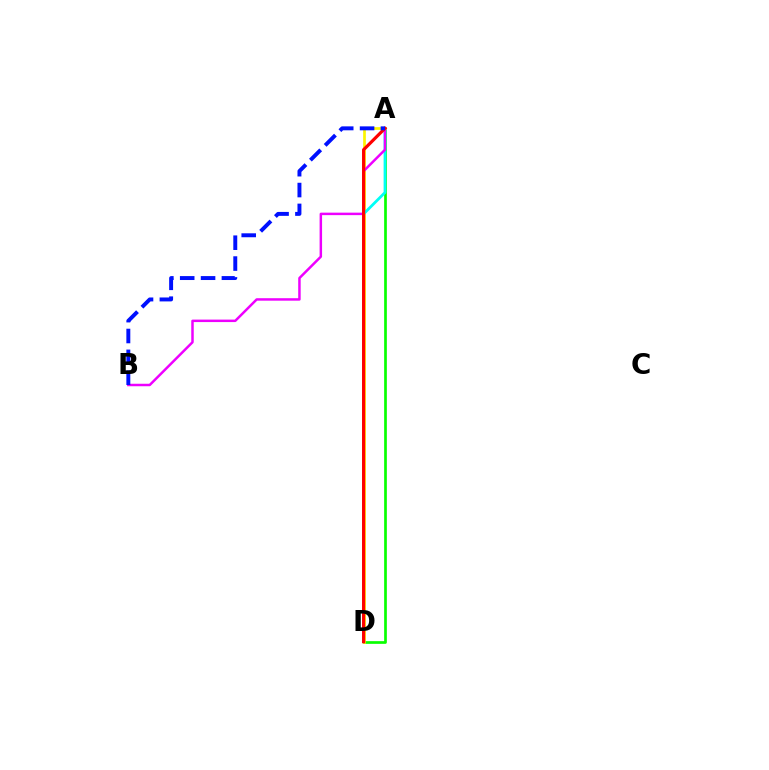{('A', 'D'): [{'color': '#08ff00', 'line_style': 'solid', 'thickness': 1.94}, {'color': '#fcf500', 'line_style': 'solid', 'thickness': 1.95}, {'color': '#00fff6', 'line_style': 'solid', 'thickness': 2.0}, {'color': '#ff0000', 'line_style': 'solid', 'thickness': 2.29}], ('A', 'B'): [{'color': '#ee00ff', 'line_style': 'solid', 'thickness': 1.79}, {'color': '#0010ff', 'line_style': 'dashed', 'thickness': 2.83}]}